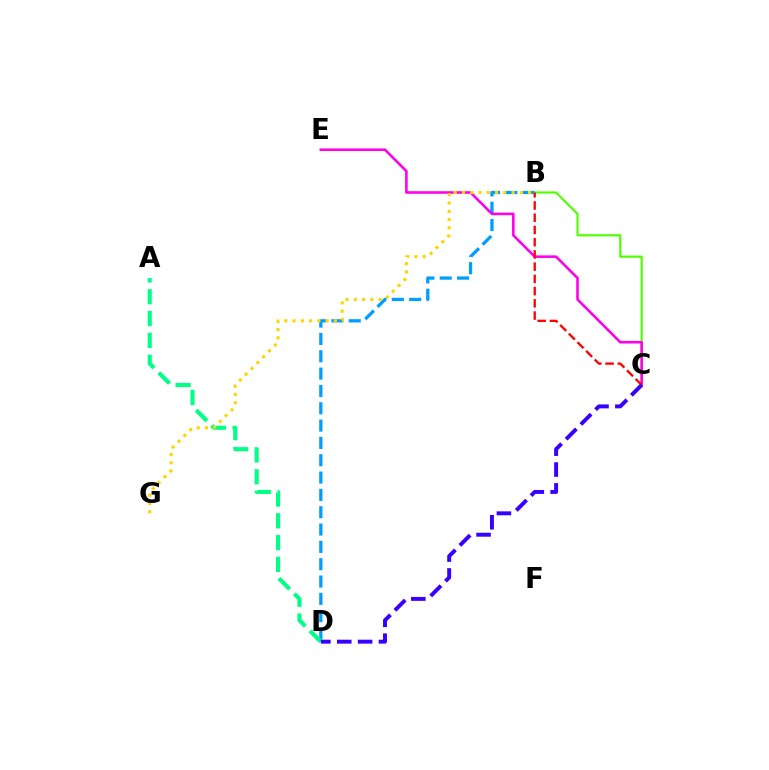{('B', 'D'): [{'color': '#009eff', 'line_style': 'dashed', 'thickness': 2.35}], ('B', 'C'): [{'color': '#4fff00', 'line_style': 'solid', 'thickness': 1.55}, {'color': '#ff0000', 'line_style': 'dashed', 'thickness': 1.66}], ('C', 'E'): [{'color': '#ff00ed', 'line_style': 'solid', 'thickness': 1.87}], ('A', 'D'): [{'color': '#00ff86', 'line_style': 'dashed', 'thickness': 2.96}], ('B', 'G'): [{'color': '#ffd500', 'line_style': 'dotted', 'thickness': 2.24}], ('C', 'D'): [{'color': '#3700ff', 'line_style': 'dashed', 'thickness': 2.83}]}